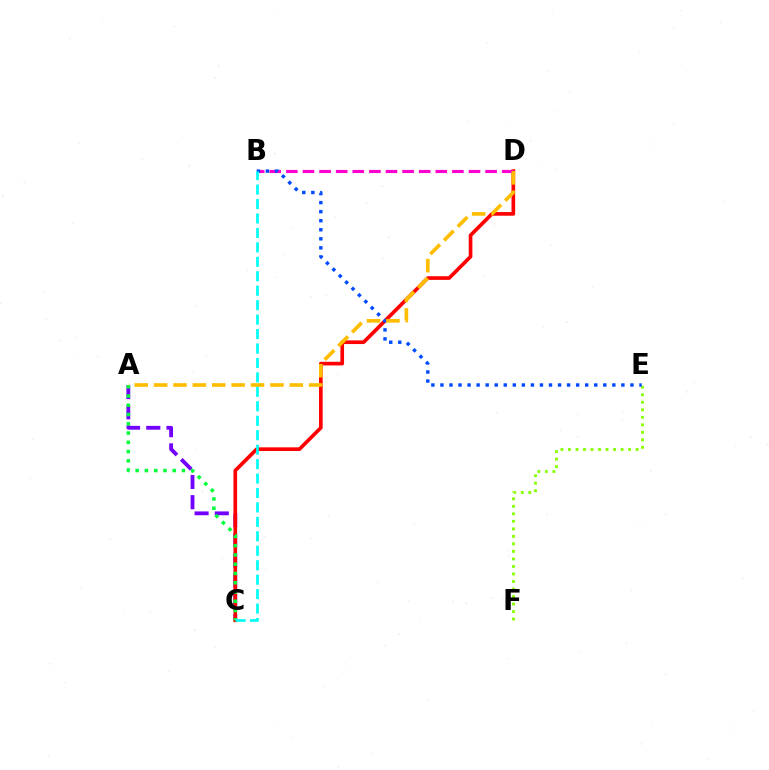{('A', 'C'): [{'color': '#7200ff', 'line_style': 'dashed', 'thickness': 2.75}, {'color': '#00ff39', 'line_style': 'dotted', 'thickness': 2.52}], ('C', 'D'): [{'color': '#ff0000', 'line_style': 'solid', 'thickness': 2.64}], ('B', 'D'): [{'color': '#ff00cf', 'line_style': 'dashed', 'thickness': 2.26}], ('E', 'F'): [{'color': '#84ff00', 'line_style': 'dotted', 'thickness': 2.04}], ('B', 'E'): [{'color': '#004bff', 'line_style': 'dotted', 'thickness': 2.46}], ('A', 'D'): [{'color': '#ffbd00', 'line_style': 'dashed', 'thickness': 2.63}], ('B', 'C'): [{'color': '#00fff6', 'line_style': 'dashed', 'thickness': 1.96}]}